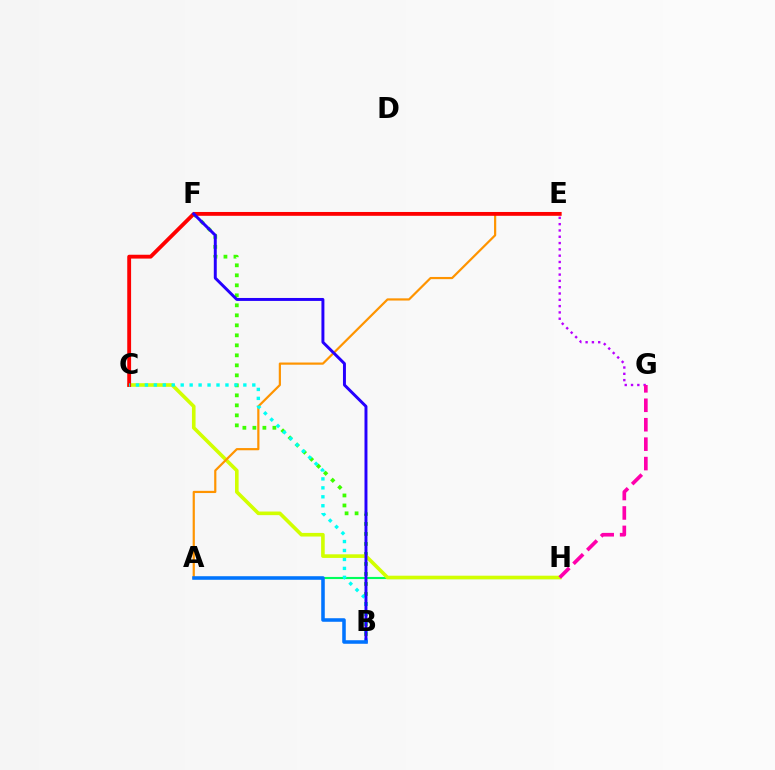{('E', 'G'): [{'color': '#b900ff', 'line_style': 'dotted', 'thickness': 1.71}], ('A', 'H'): [{'color': '#00ff5c', 'line_style': 'solid', 'thickness': 1.53}], ('B', 'F'): [{'color': '#3dff00', 'line_style': 'dotted', 'thickness': 2.72}, {'color': '#2500ff', 'line_style': 'solid', 'thickness': 2.13}], ('C', 'H'): [{'color': '#d1ff00', 'line_style': 'solid', 'thickness': 2.6}], ('A', 'E'): [{'color': '#ff9400', 'line_style': 'solid', 'thickness': 1.58}], ('G', 'H'): [{'color': '#ff00ac', 'line_style': 'dashed', 'thickness': 2.64}], ('C', 'E'): [{'color': '#ff0000', 'line_style': 'solid', 'thickness': 2.77}], ('B', 'C'): [{'color': '#00fff6', 'line_style': 'dotted', 'thickness': 2.43}], ('A', 'B'): [{'color': '#0074ff', 'line_style': 'solid', 'thickness': 2.55}]}